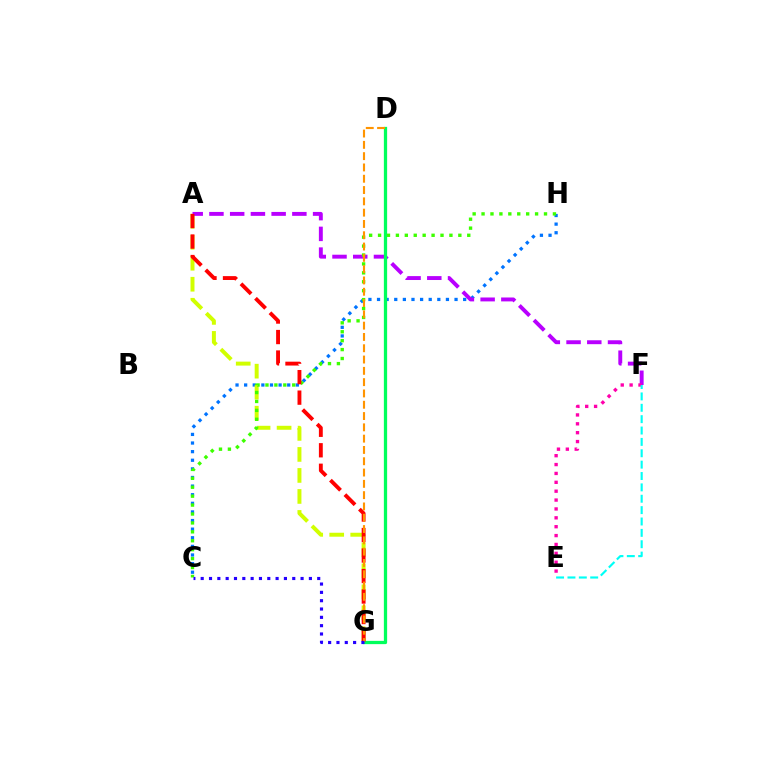{('C', 'H'): [{'color': '#0074ff', 'line_style': 'dotted', 'thickness': 2.34}, {'color': '#3dff00', 'line_style': 'dotted', 'thickness': 2.42}], ('A', 'G'): [{'color': '#d1ff00', 'line_style': 'dashed', 'thickness': 2.85}, {'color': '#ff0000', 'line_style': 'dashed', 'thickness': 2.78}], ('A', 'F'): [{'color': '#b900ff', 'line_style': 'dashed', 'thickness': 2.82}], ('E', 'F'): [{'color': '#ff00ac', 'line_style': 'dotted', 'thickness': 2.41}, {'color': '#00fff6', 'line_style': 'dashed', 'thickness': 1.54}], ('D', 'G'): [{'color': '#00ff5c', 'line_style': 'solid', 'thickness': 2.35}, {'color': '#ff9400', 'line_style': 'dashed', 'thickness': 1.54}], ('C', 'G'): [{'color': '#2500ff', 'line_style': 'dotted', 'thickness': 2.26}]}